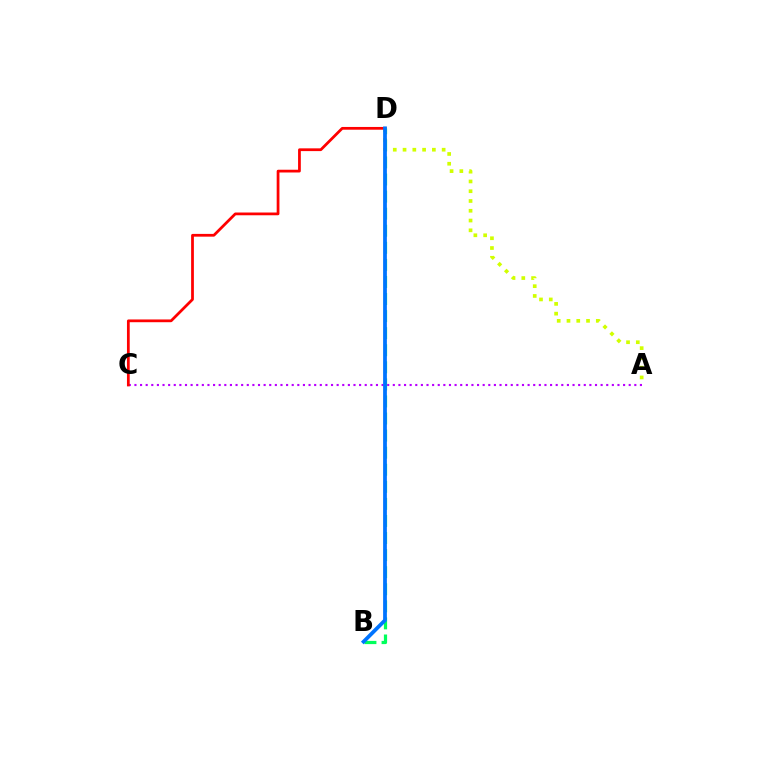{('A', 'C'): [{'color': '#b900ff', 'line_style': 'dotted', 'thickness': 1.53}], ('A', 'D'): [{'color': '#d1ff00', 'line_style': 'dotted', 'thickness': 2.66}], ('C', 'D'): [{'color': '#ff0000', 'line_style': 'solid', 'thickness': 1.98}], ('B', 'D'): [{'color': '#00ff5c', 'line_style': 'dashed', 'thickness': 2.32}, {'color': '#0074ff', 'line_style': 'solid', 'thickness': 2.71}]}